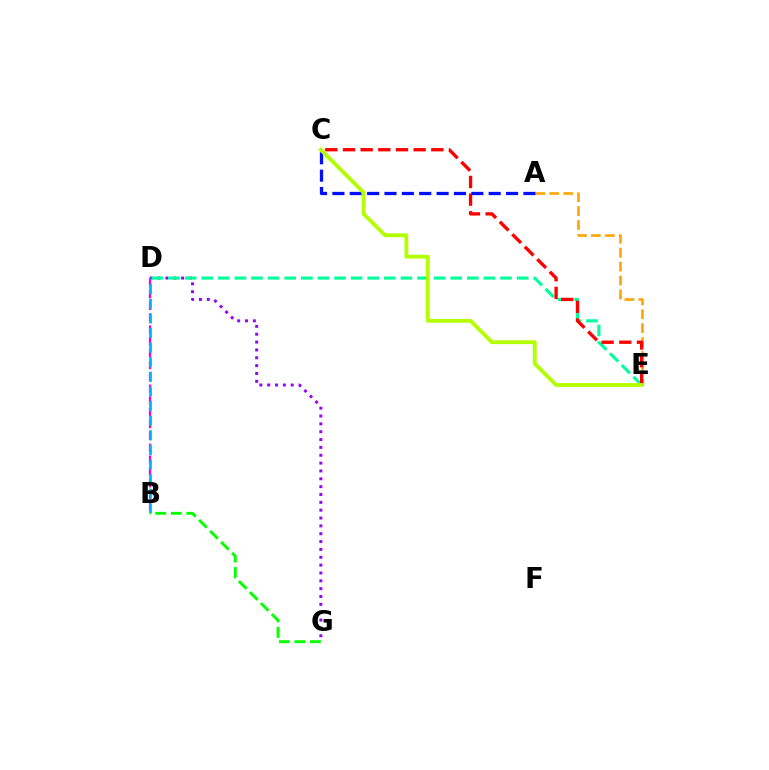{('B', 'D'): [{'color': '#ff00bd', 'line_style': 'dashed', 'thickness': 1.61}, {'color': '#00b5ff', 'line_style': 'dashed', 'thickness': 1.99}], ('A', 'E'): [{'color': '#ffa500', 'line_style': 'dashed', 'thickness': 1.89}], ('D', 'G'): [{'color': '#9b00ff', 'line_style': 'dotted', 'thickness': 2.13}], ('D', 'E'): [{'color': '#00ff9d', 'line_style': 'dashed', 'thickness': 2.26}], ('B', 'G'): [{'color': '#08ff00', 'line_style': 'dashed', 'thickness': 2.11}], ('C', 'E'): [{'color': '#ff0000', 'line_style': 'dashed', 'thickness': 2.4}, {'color': '#b3ff00', 'line_style': 'solid', 'thickness': 2.77}], ('A', 'C'): [{'color': '#0010ff', 'line_style': 'dashed', 'thickness': 2.36}]}